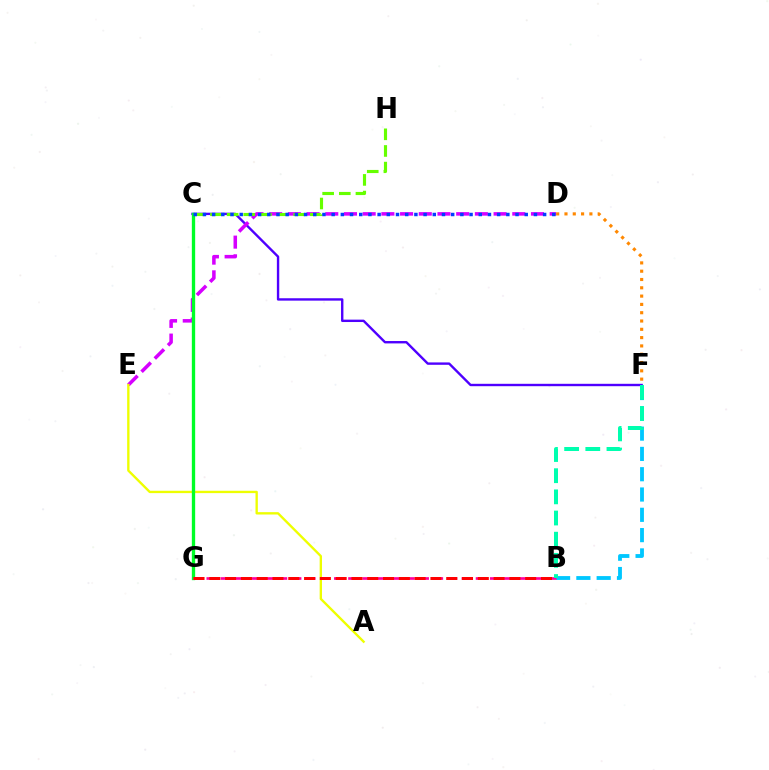{('C', 'F'): [{'color': '#4f00ff', 'line_style': 'solid', 'thickness': 1.72}], ('D', 'E'): [{'color': '#d600ff', 'line_style': 'dashed', 'thickness': 2.54}], ('C', 'H'): [{'color': '#66ff00', 'line_style': 'dashed', 'thickness': 2.26}], ('A', 'E'): [{'color': '#eeff00', 'line_style': 'solid', 'thickness': 1.69}], ('C', 'G'): [{'color': '#00ff27', 'line_style': 'solid', 'thickness': 2.39}], ('D', 'F'): [{'color': '#ff8800', 'line_style': 'dotted', 'thickness': 2.26}], ('C', 'D'): [{'color': '#003fff', 'line_style': 'dotted', 'thickness': 2.5}], ('B', 'F'): [{'color': '#00c7ff', 'line_style': 'dashed', 'thickness': 2.76}, {'color': '#00ffaf', 'line_style': 'dashed', 'thickness': 2.88}], ('B', 'G'): [{'color': '#ff00a0', 'line_style': 'dashed', 'thickness': 1.93}, {'color': '#ff0000', 'line_style': 'dashed', 'thickness': 2.15}]}